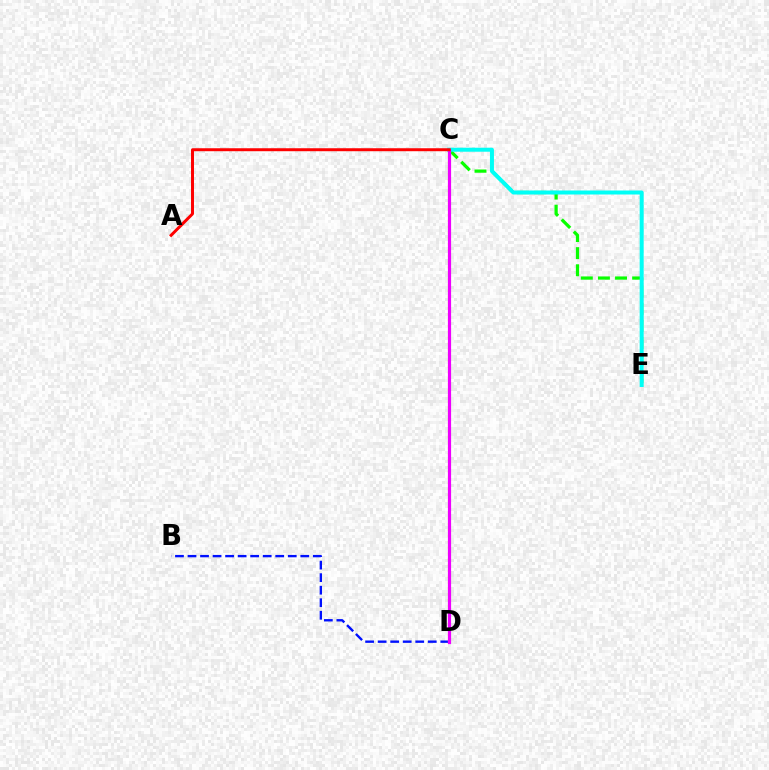{('C', 'E'): [{'color': '#08ff00', 'line_style': 'dashed', 'thickness': 2.32}, {'color': '#00fff6', 'line_style': 'solid', 'thickness': 2.87}], ('B', 'D'): [{'color': '#0010ff', 'line_style': 'dashed', 'thickness': 1.7}], ('C', 'D'): [{'color': '#fcf500', 'line_style': 'dotted', 'thickness': 1.59}, {'color': '#ee00ff', 'line_style': 'solid', 'thickness': 2.29}], ('A', 'C'): [{'color': '#ff0000', 'line_style': 'solid', 'thickness': 2.14}]}